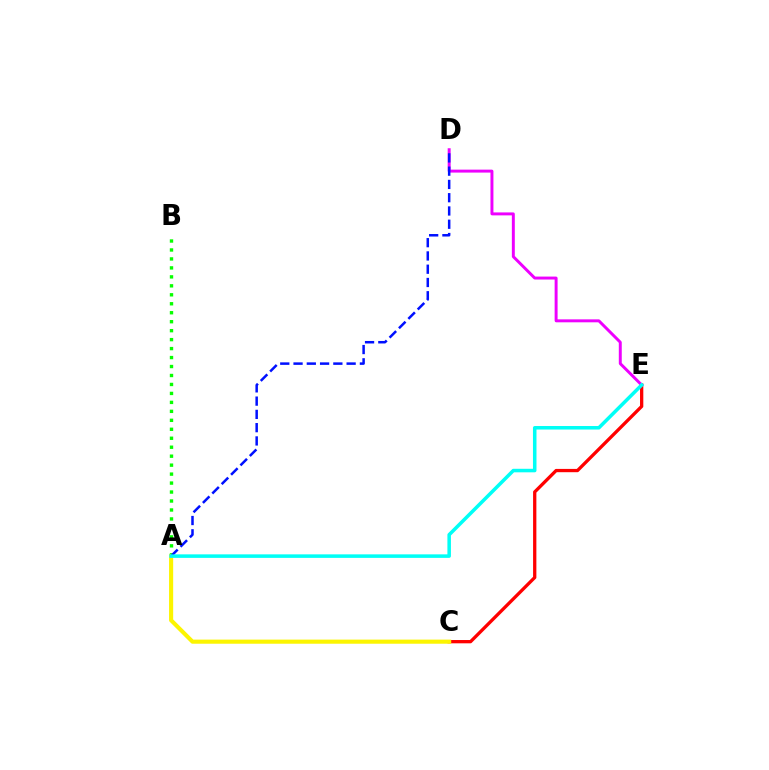{('C', 'E'): [{'color': '#ff0000', 'line_style': 'solid', 'thickness': 2.37}], ('A', 'B'): [{'color': '#08ff00', 'line_style': 'dotted', 'thickness': 2.44}], ('D', 'E'): [{'color': '#ee00ff', 'line_style': 'solid', 'thickness': 2.13}], ('A', 'C'): [{'color': '#fcf500', 'line_style': 'solid', 'thickness': 2.96}], ('A', 'D'): [{'color': '#0010ff', 'line_style': 'dashed', 'thickness': 1.8}], ('A', 'E'): [{'color': '#00fff6', 'line_style': 'solid', 'thickness': 2.54}]}